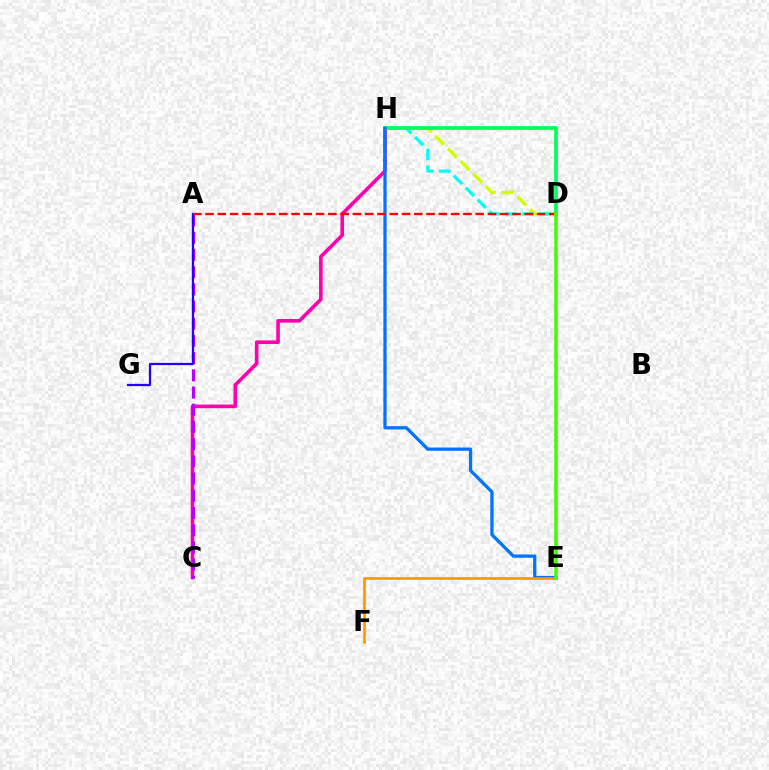{('C', 'H'): [{'color': '#ff00ac', 'line_style': 'solid', 'thickness': 2.6}], ('D', 'H'): [{'color': '#d1ff00', 'line_style': 'dashed', 'thickness': 2.43}, {'color': '#00fff6', 'line_style': 'dashed', 'thickness': 2.29}, {'color': '#00ff5c', 'line_style': 'solid', 'thickness': 2.67}], ('E', 'H'): [{'color': '#0074ff', 'line_style': 'solid', 'thickness': 2.35}], ('E', 'F'): [{'color': '#ff9400', 'line_style': 'solid', 'thickness': 1.89}], ('A', 'C'): [{'color': '#b900ff', 'line_style': 'dashed', 'thickness': 2.34}], ('A', 'G'): [{'color': '#2500ff', 'line_style': 'solid', 'thickness': 1.61}], ('A', 'D'): [{'color': '#ff0000', 'line_style': 'dashed', 'thickness': 1.67}], ('D', 'E'): [{'color': '#3dff00', 'line_style': 'solid', 'thickness': 2.52}]}